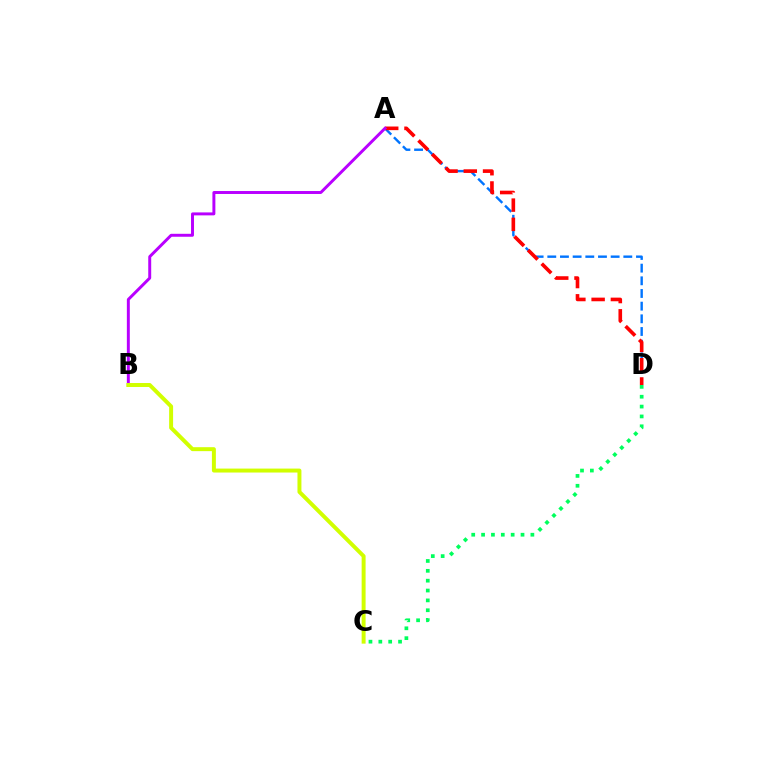{('A', 'D'): [{'color': '#0074ff', 'line_style': 'dashed', 'thickness': 1.72}, {'color': '#ff0000', 'line_style': 'dashed', 'thickness': 2.62}], ('C', 'D'): [{'color': '#00ff5c', 'line_style': 'dotted', 'thickness': 2.68}], ('A', 'B'): [{'color': '#b900ff', 'line_style': 'solid', 'thickness': 2.13}], ('B', 'C'): [{'color': '#d1ff00', 'line_style': 'solid', 'thickness': 2.85}]}